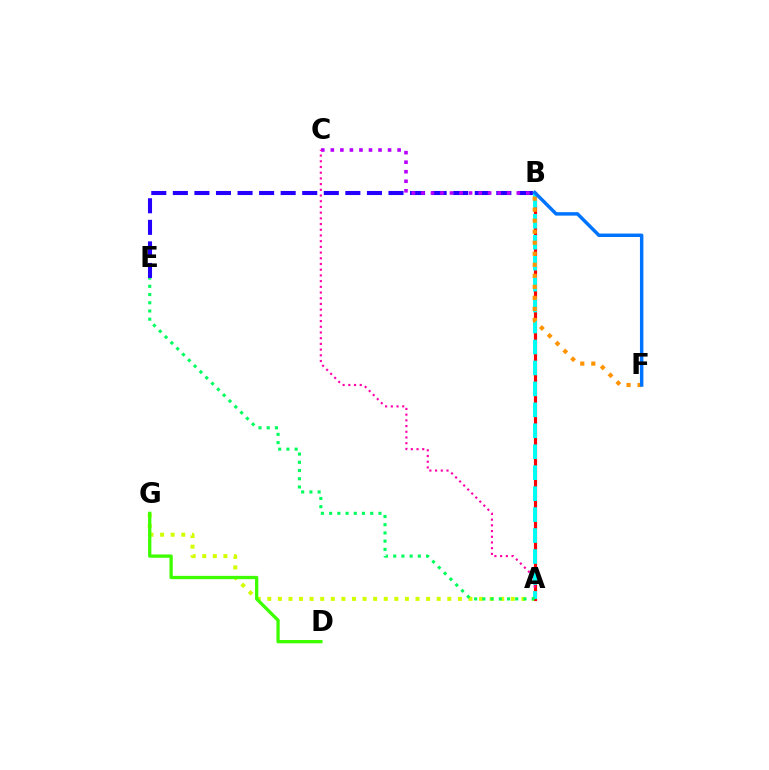{('A', 'G'): [{'color': '#d1ff00', 'line_style': 'dotted', 'thickness': 2.88}], ('A', 'B'): [{'color': '#ff0000', 'line_style': 'solid', 'thickness': 2.28}, {'color': '#00fff6', 'line_style': 'dashed', 'thickness': 2.85}], ('B', 'E'): [{'color': '#2500ff', 'line_style': 'dashed', 'thickness': 2.93}], ('B', 'C'): [{'color': '#b900ff', 'line_style': 'dotted', 'thickness': 2.59}], ('A', 'C'): [{'color': '#ff00ac', 'line_style': 'dotted', 'thickness': 1.55}], ('D', 'G'): [{'color': '#3dff00', 'line_style': 'solid', 'thickness': 2.37}], ('A', 'E'): [{'color': '#00ff5c', 'line_style': 'dotted', 'thickness': 2.23}], ('B', 'F'): [{'color': '#ff9400', 'line_style': 'dotted', 'thickness': 3.0}, {'color': '#0074ff', 'line_style': 'solid', 'thickness': 2.49}]}